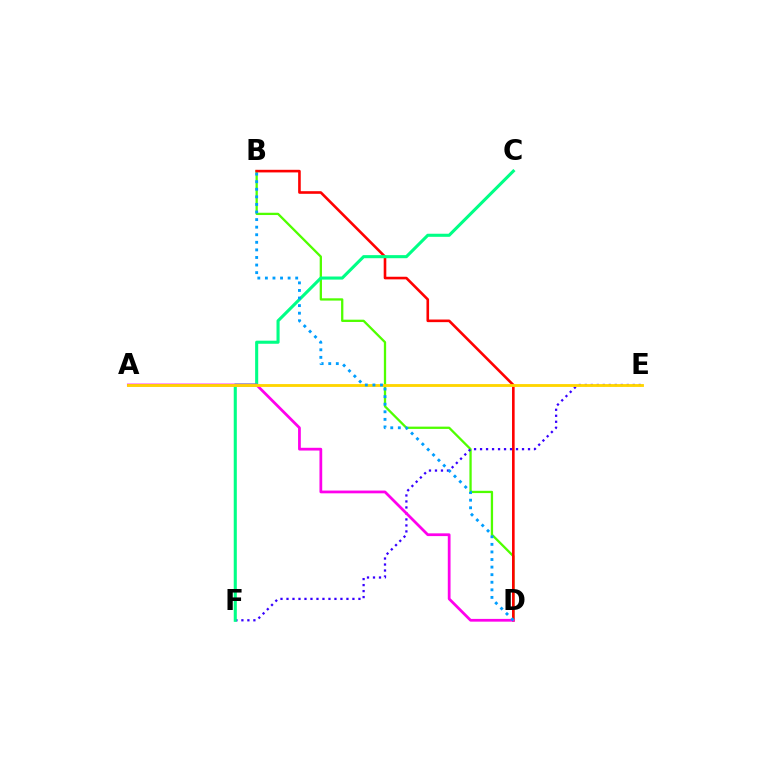{('B', 'D'): [{'color': '#4fff00', 'line_style': 'solid', 'thickness': 1.65}, {'color': '#ff0000', 'line_style': 'solid', 'thickness': 1.88}, {'color': '#009eff', 'line_style': 'dotted', 'thickness': 2.06}], ('E', 'F'): [{'color': '#3700ff', 'line_style': 'dotted', 'thickness': 1.63}], ('C', 'F'): [{'color': '#00ff86', 'line_style': 'solid', 'thickness': 2.22}], ('A', 'D'): [{'color': '#ff00ed', 'line_style': 'solid', 'thickness': 1.98}], ('A', 'E'): [{'color': '#ffd500', 'line_style': 'solid', 'thickness': 2.05}]}